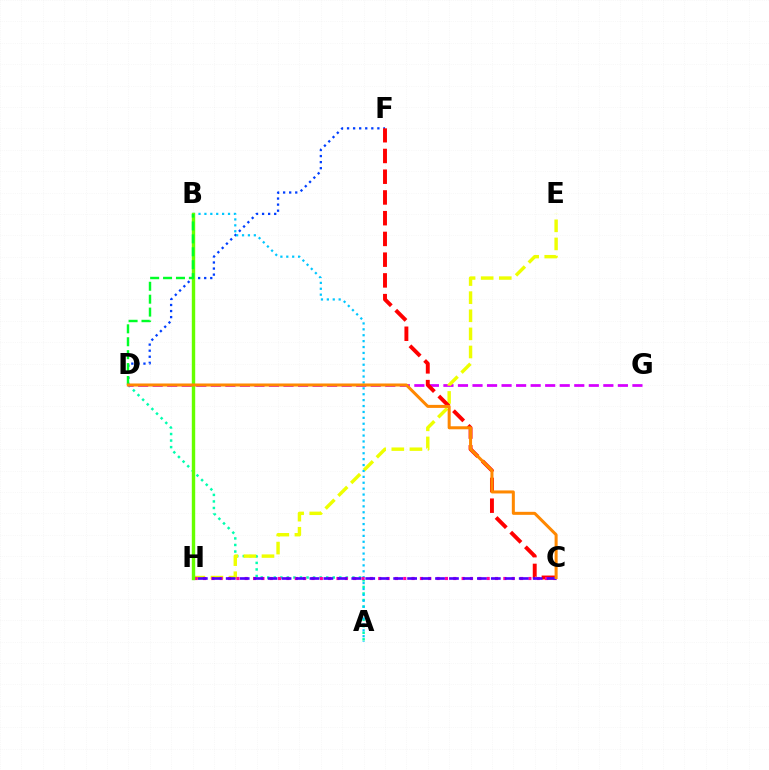{('A', 'D'): [{'color': '#00ffaf', 'line_style': 'dotted', 'thickness': 1.78}], ('D', 'G'): [{'color': '#d600ff', 'line_style': 'dashed', 'thickness': 1.97}], ('D', 'F'): [{'color': '#003fff', 'line_style': 'dotted', 'thickness': 1.65}], ('E', 'H'): [{'color': '#eeff00', 'line_style': 'dashed', 'thickness': 2.46}], ('C', 'F'): [{'color': '#ff0000', 'line_style': 'dashed', 'thickness': 2.82}], ('A', 'B'): [{'color': '#00c7ff', 'line_style': 'dotted', 'thickness': 1.6}], ('C', 'H'): [{'color': '#ff00a0', 'line_style': 'dotted', 'thickness': 2.27}, {'color': '#4f00ff', 'line_style': 'dashed', 'thickness': 1.9}], ('B', 'H'): [{'color': '#66ff00', 'line_style': 'solid', 'thickness': 2.44}], ('B', 'D'): [{'color': '#00ff27', 'line_style': 'dashed', 'thickness': 1.75}], ('C', 'D'): [{'color': '#ff8800', 'line_style': 'solid', 'thickness': 2.18}]}